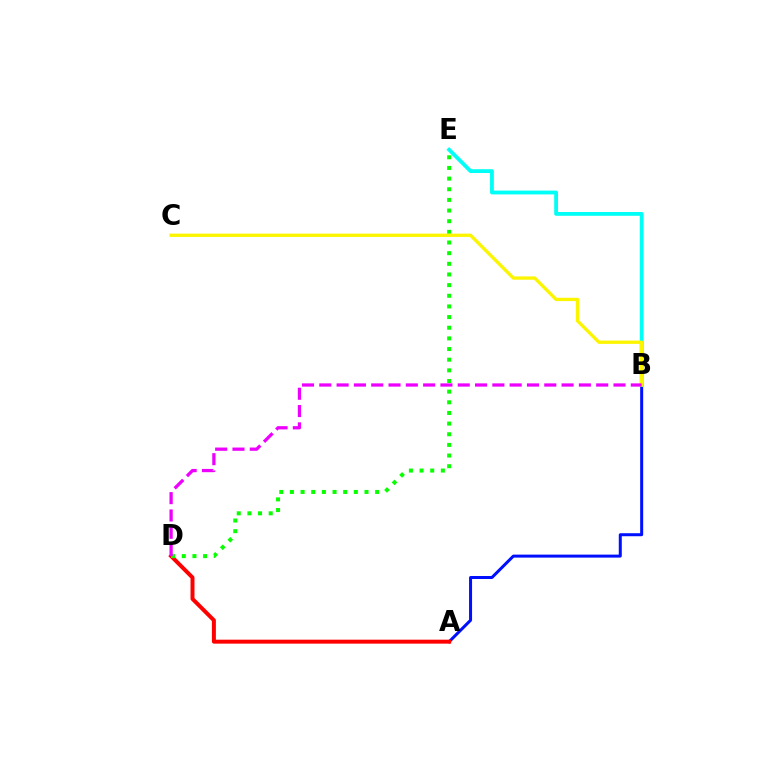{('A', 'B'): [{'color': '#0010ff', 'line_style': 'solid', 'thickness': 2.16}], ('B', 'E'): [{'color': '#00fff6', 'line_style': 'solid', 'thickness': 2.75}], ('A', 'D'): [{'color': '#ff0000', 'line_style': 'solid', 'thickness': 2.86}], ('D', 'E'): [{'color': '#08ff00', 'line_style': 'dotted', 'thickness': 2.89}], ('B', 'C'): [{'color': '#fcf500', 'line_style': 'solid', 'thickness': 2.39}], ('B', 'D'): [{'color': '#ee00ff', 'line_style': 'dashed', 'thickness': 2.35}]}